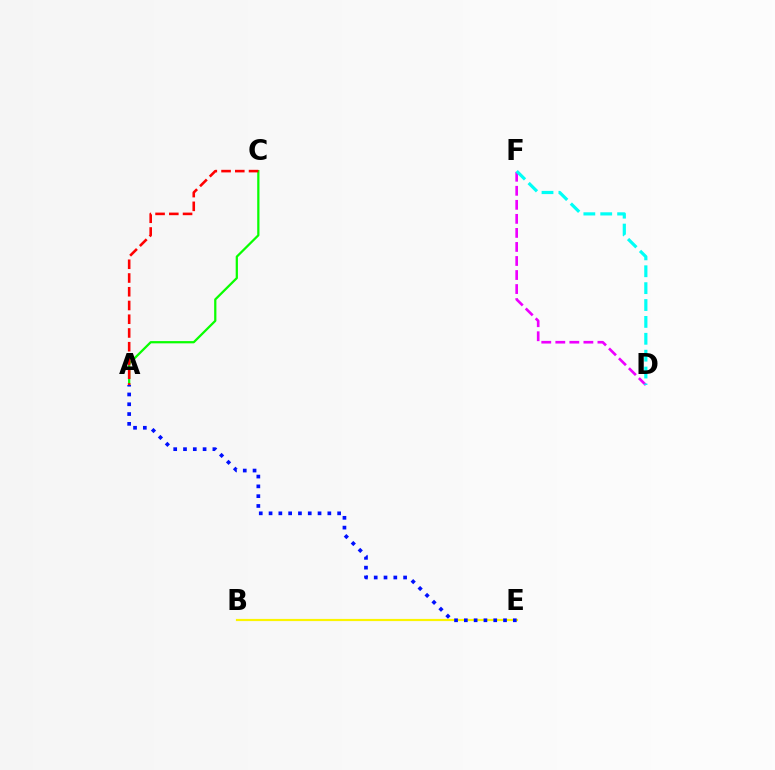{('B', 'E'): [{'color': '#fcf500', 'line_style': 'solid', 'thickness': 1.57}], ('A', 'C'): [{'color': '#08ff00', 'line_style': 'solid', 'thickness': 1.61}, {'color': '#ff0000', 'line_style': 'dashed', 'thickness': 1.87}], ('A', 'E'): [{'color': '#0010ff', 'line_style': 'dotted', 'thickness': 2.66}], ('D', 'F'): [{'color': '#ee00ff', 'line_style': 'dashed', 'thickness': 1.91}, {'color': '#00fff6', 'line_style': 'dashed', 'thickness': 2.29}]}